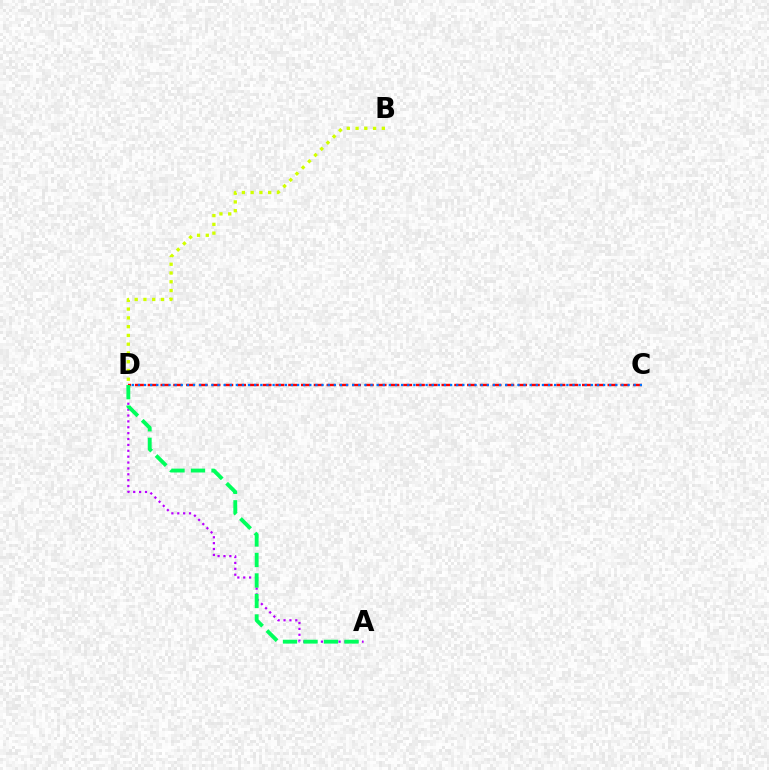{('C', 'D'): [{'color': '#ff0000', 'line_style': 'dashed', 'thickness': 1.74}, {'color': '#0074ff', 'line_style': 'dotted', 'thickness': 1.66}], ('A', 'D'): [{'color': '#b900ff', 'line_style': 'dotted', 'thickness': 1.6}, {'color': '#00ff5c', 'line_style': 'dashed', 'thickness': 2.79}], ('B', 'D'): [{'color': '#d1ff00', 'line_style': 'dotted', 'thickness': 2.38}]}